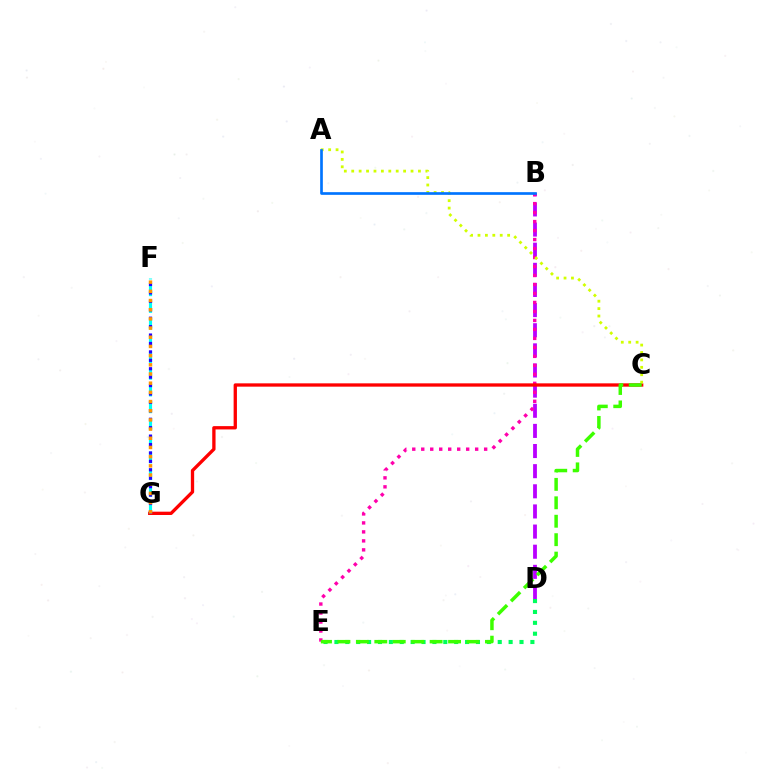{('D', 'E'): [{'color': '#00ff5c', 'line_style': 'dotted', 'thickness': 2.96}], ('B', 'D'): [{'color': '#b900ff', 'line_style': 'dashed', 'thickness': 2.74}], ('B', 'E'): [{'color': '#ff00ac', 'line_style': 'dotted', 'thickness': 2.44}], ('C', 'G'): [{'color': '#ff0000', 'line_style': 'solid', 'thickness': 2.39}], ('F', 'G'): [{'color': '#00fff6', 'line_style': 'dashed', 'thickness': 2.27}, {'color': '#2500ff', 'line_style': 'dotted', 'thickness': 2.29}, {'color': '#ff9400', 'line_style': 'dotted', 'thickness': 2.5}], ('A', 'C'): [{'color': '#d1ff00', 'line_style': 'dotted', 'thickness': 2.01}], ('A', 'B'): [{'color': '#0074ff', 'line_style': 'solid', 'thickness': 1.92}], ('C', 'E'): [{'color': '#3dff00', 'line_style': 'dashed', 'thickness': 2.5}]}